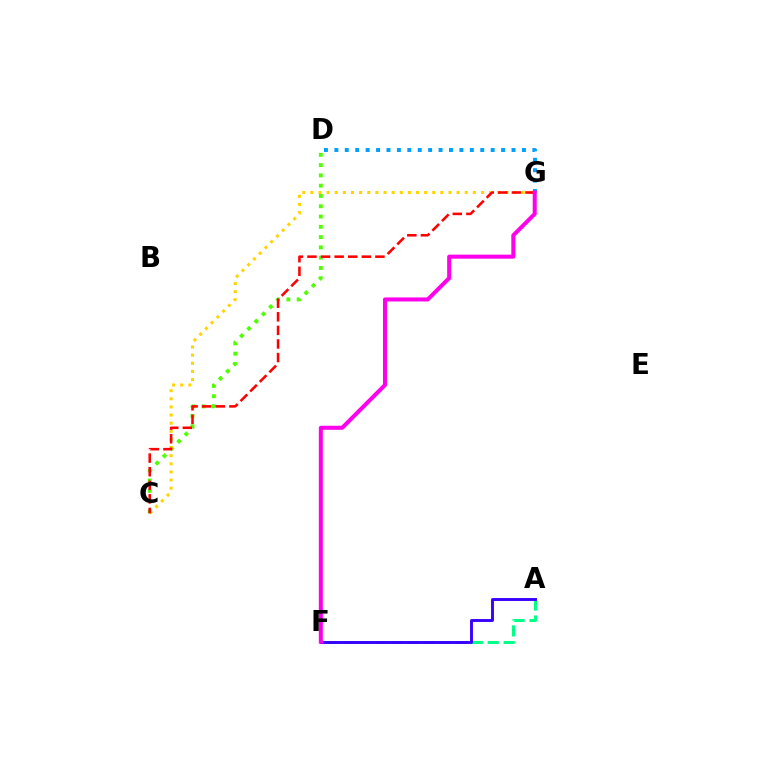{('A', 'F'): [{'color': '#00ff86', 'line_style': 'dashed', 'thickness': 2.17}, {'color': '#3700ff', 'line_style': 'solid', 'thickness': 2.09}], ('C', 'D'): [{'color': '#4fff00', 'line_style': 'dotted', 'thickness': 2.79}], ('C', 'G'): [{'color': '#ffd500', 'line_style': 'dotted', 'thickness': 2.21}, {'color': '#ff0000', 'line_style': 'dashed', 'thickness': 1.85}], ('D', 'G'): [{'color': '#009eff', 'line_style': 'dotted', 'thickness': 2.83}], ('F', 'G'): [{'color': '#ff00ed', 'line_style': 'solid', 'thickness': 2.9}]}